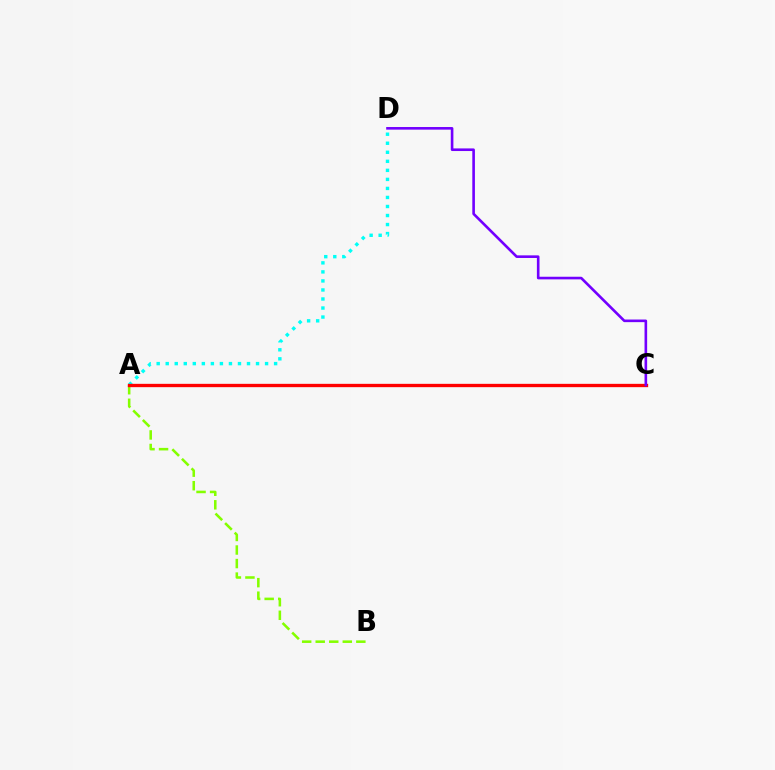{('A', 'B'): [{'color': '#84ff00', 'line_style': 'dashed', 'thickness': 1.84}], ('A', 'D'): [{'color': '#00fff6', 'line_style': 'dotted', 'thickness': 2.45}], ('A', 'C'): [{'color': '#ff0000', 'line_style': 'solid', 'thickness': 2.39}], ('C', 'D'): [{'color': '#7200ff', 'line_style': 'solid', 'thickness': 1.89}]}